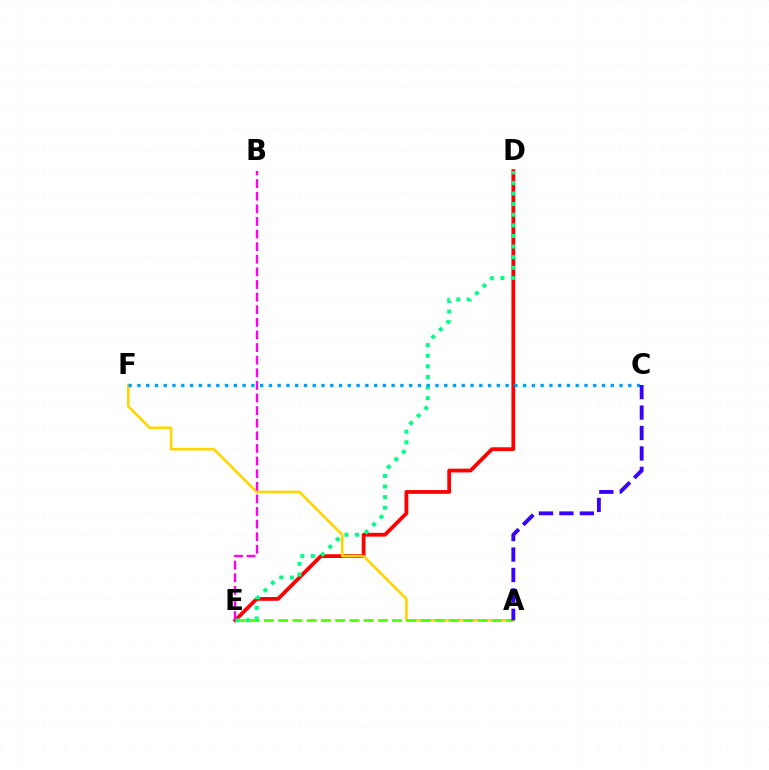{('D', 'E'): [{'color': '#ff0000', 'line_style': 'solid', 'thickness': 2.72}, {'color': '#00ff86', 'line_style': 'dotted', 'thickness': 2.88}], ('A', 'F'): [{'color': '#ffd500', 'line_style': 'solid', 'thickness': 1.9}], ('A', 'E'): [{'color': '#4fff00', 'line_style': 'dashed', 'thickness': 1.93}], ('B', 'E'): [{'color': '#ff00ed', 'line_style': 'dashed', 'thickness': 1.71}], ('C', 'F'): [{'color': '#009eff', 'line_style': 'dotted', 'thickness': 2.38}], ('A', 'C'): [{'color': '#3700ff', 'line_style': 'dashed', 'thickness': 2.78}]}